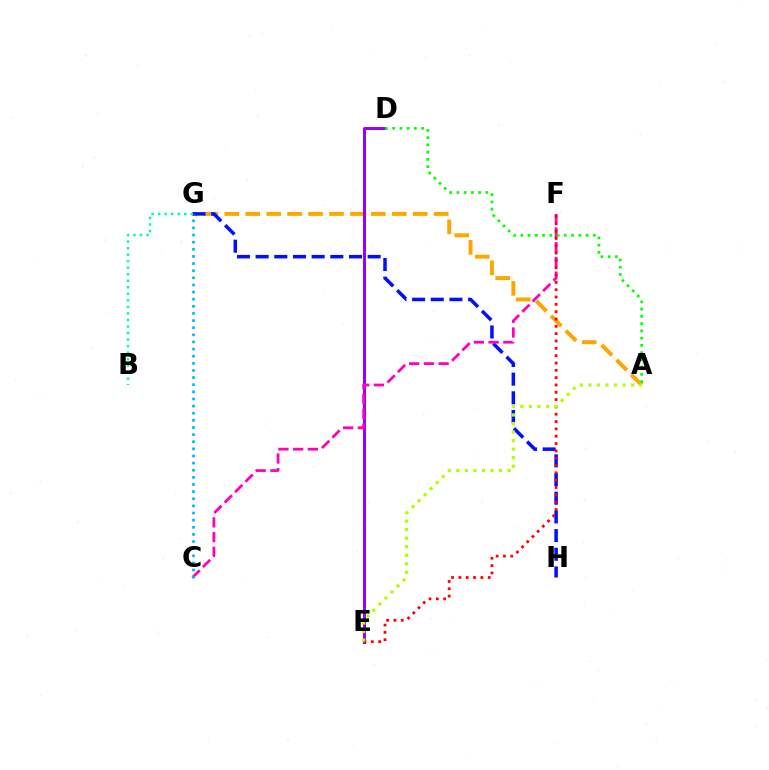{('A', 'G'): [{'color': '#ffa500', 'line_style': 'dashed', 'thickness': 2.85}], ('D', 'E'): [{'color': '#9b00ff', 'line_style': 'solid', 'thickness': 2.17}], ('G', 'H'): [{'color': '#0010ff', 'line_style': 'dashed', 'thickness': 2.54}], ('B', 'G'): [{'color': '#00ff9d', 'line_style': 'dotted', 'thickness': 1.77}], ('C', 'F'): [{'color': '#ff00bd', 'line_style': 'dashed', 'thickness': 2.0}], ('E', 'F'): [{'color': '#ff0000', 'line_style': 'dotted', 'thickness': 1.99}], ('A', 'D'): [{'color': '#08ff00', 'line_style': 'dotted', 'thickness': 1.97}], ('A', 'E'): [{'color': '#b3ff00', 'line_style': 'dotted', 'thickness': 2.32}], ('C', 'G'): [{'color': '#00b5ff', 'line_style': 'dotted', 'thickness': 1.94}]}